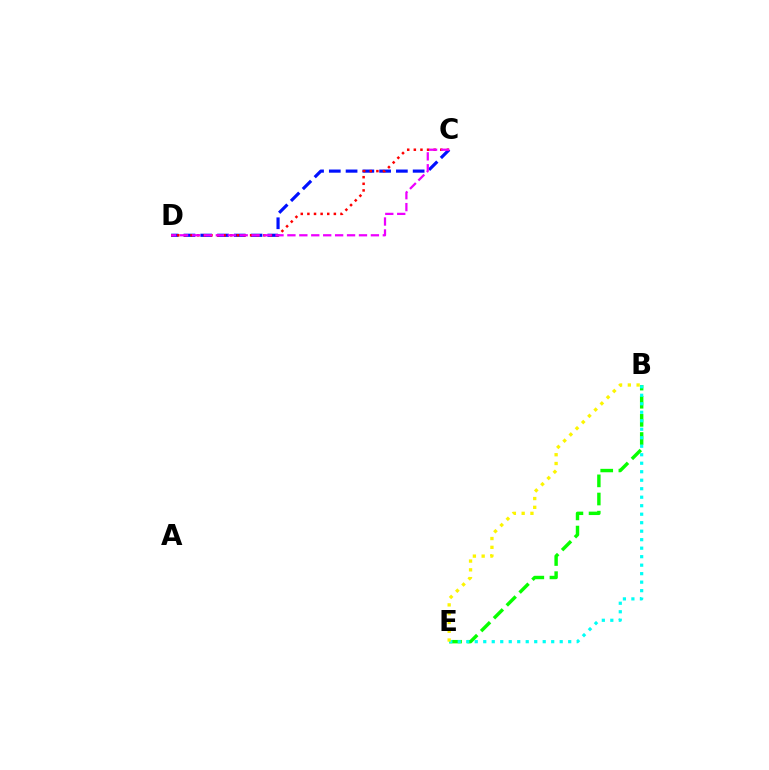{('C', 'D'): [{'color': '#0010ff', 'line_style': 'dashed', 'thickness': 2.28}, {'color': '#ff0000', 'line_style': 'dotted', 'thickness': 1.8}, {'color': '#ee00ff', 'line_style': 'dashed', 'thickness': 1.62}], ('B', 'E'): [{'color': '#08ff00', 'line_style': 'dashed', 'thickness': 2.47}, {'color': '#00fff6', 'line_style': 'dotted', 'thickness': 2.31}, {'color': '#fcf500', 'line_style': 'dotted', 'thickness': 2.39}]}